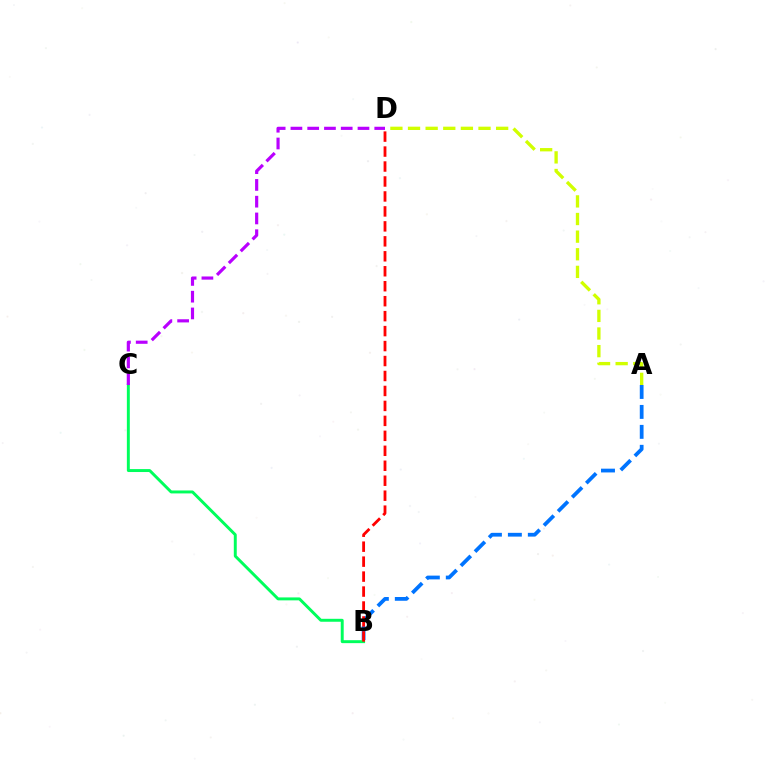{('B', 'C'): [{'color': '#00ff5c', 'line_style': 'solid', 'thickness': 2.12}], ('A', 'B'): [{'color': '#0074ff', 'line_style': 'dashed', 'thickness': 2.71}], ('C', 'D'): [{'color': '#b900ff', 'line_style': 'dashed', 'thickness': 2.28}], ('A', 'D'): [{'color': '#d1ff00', 'line_style': 'dashed', 'thickness': 2.39}], ('B', 'D'): [{'color': '#ff0000', 'line_style': 'dashed', 'thickness': 2.03}]}